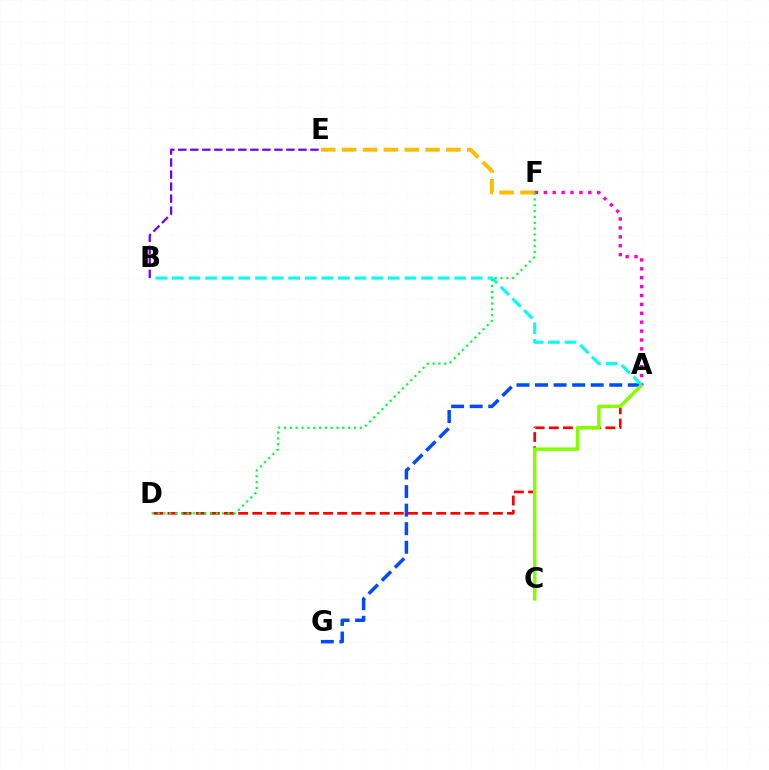{('A', 'D'): [{'color': '#ff0000', 'line_style': 'dashed', 'thickness': 1.92}], ('A', 'G'): [{'color': '#004bff', 'line_style': 'dashed', 'thickness': 2.52}], ('A', 'C'): [{'color': '#84ff00', 'line_style': 'solid', 'thickness': 2.5}], ('E', 'F'): [{'color': '#ffbd00', 'line_style': 'dashed', 'thickness': 2.83}], ('A', 'F'): [{'color': '#ff00cf', 'line_style': 'dotted', 'thickness': 2.42}], ('A', 'B'): [{'color': '#00fff6', 'line_style': 'dashed', 'thickness': 2.26}], ('B', 'E'): [{'color': '#7200ff', 'line_style': 'dashed', 'thickness': 1.63}], ('D', 'F'): [{'color': '#00ff39', 'line_style': 'dotted', 'thickness': 1.59}]}